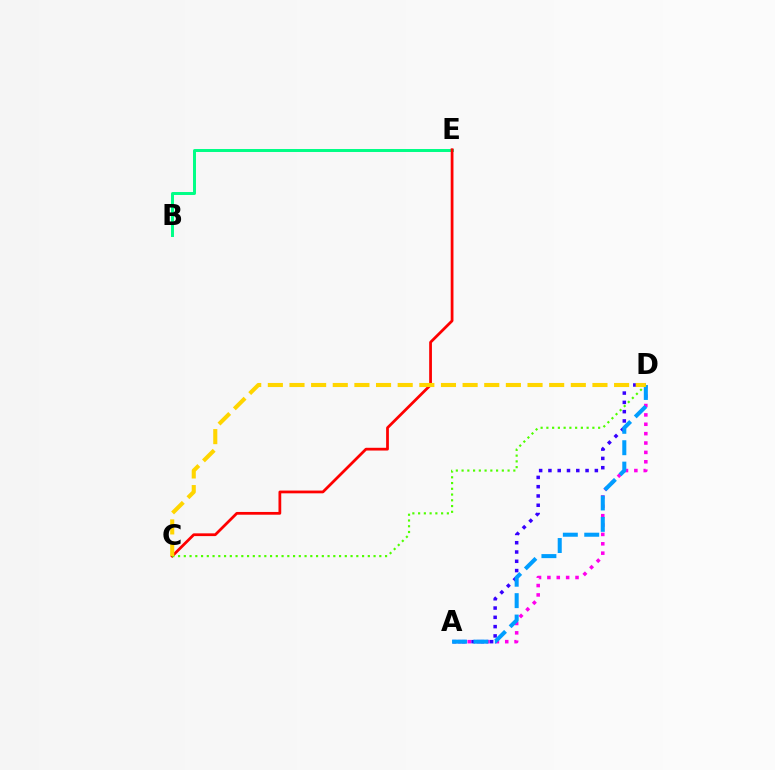{('B', 'E'): [{'color': '#00ff86', 'line_style': 'solid', 'thickness': 2.14}], ('A', 'D'): [{'color': '#ff00ed', 'line_style': 'dotted', 'thickness': 2.55}, {'color': '#3700ff', 'line_style': 'dotted', 'thickness': 2.52}, {'color': '#009eff', 'line_style': 'dashed', 'thickness': 2.91}], ('C', 'E'): [{'color': '#ff0000', 'line_style': 'solid', 'thickness': 1.99}], ('C', 'D'): [{'color': '#4fff00', 'line_style': 'dotted', 'thickness': 1.56}, {'color': '#ffd500', 'line_style': 'dashed', 'thickness': 2.94}]}